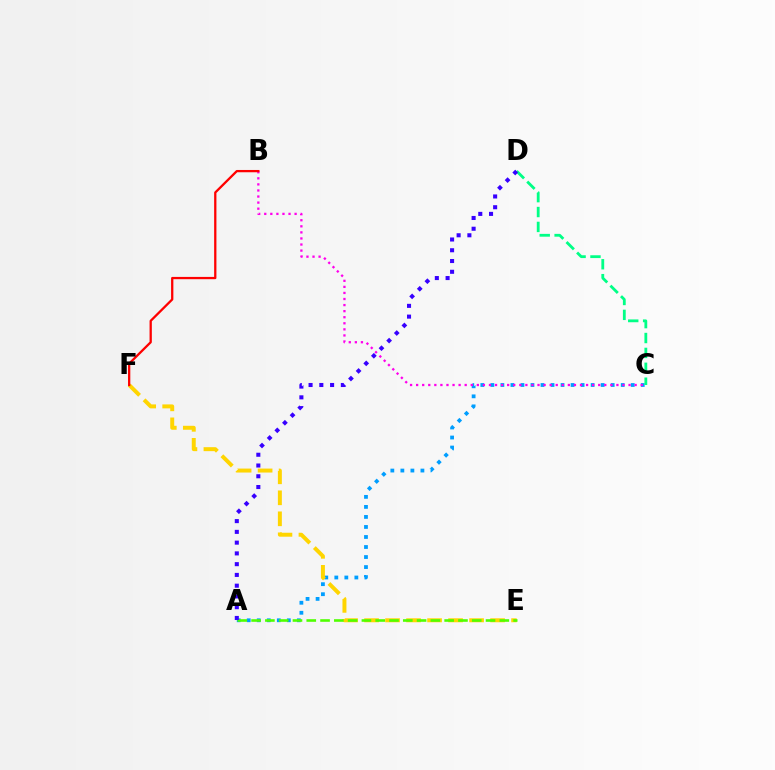{('A', 'C'): [{'color': '#009eff', 'line_style': 'dotted', 'thickness': 2.72}], ('E', 'F'): [{'color': '#ffd500', 'line_style': 'dashed', 'thickness': 2.85}], ('B', 'C'): [{'color': '#ff00ed', 'line_style': 'dotted', 'thickness': 1.65}], ('A', 'E'): [{'color': '#4fff00', 'line_style': 'dashed', 'thickness': 1.87}], ('C', 'D'): [{'color': '#00ff86', 'line_style': 'dashed', 'thickness': 2.02}], ('B', 'F'): [{'color': '#ff0000', 'line_style': 'solid', 'thickness': 1.64}], ('A', 'D'): [{'color': '#3700ff', 'line_style': 'dotted', 'thickness': 2.92}]}